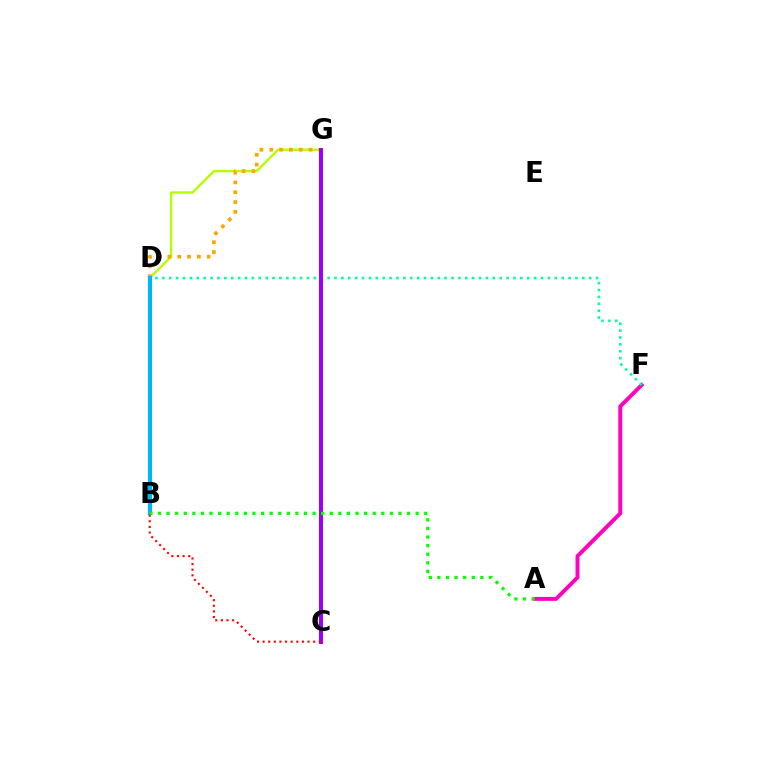{('A', 'F'): [{'color': '#ff00bd', 'line_style': 'solid', 'thickness': 2.83}], ('C', 'G'): [{'color': '#0010ff', 'line_style': 'dashed', 'thickness': 1.86}, {'color': '#9b00ff', 'line_style': 'solid', 'thickness': 2.89}], ('D', 'F'): [{'color': '#00ff9d', 'line_style': 'dotted', 'thickness': 1.87}], ('B', 'G'): [{'color': '#b3ff00', 'line_style': 'solid', 'thickness': 1.7}], ('D', 'G'): [{'color': '#ffa500', 'line_style': 'dotted', 'thickness': 2.67}], ('B', 'D'): [{'color': '#00b5ff', 'line_style': 'solid', 'thickness': 2.98}], ('A', 'B'): [{'color': '#08ff00', 'line_style': 'dotted', 'thickness': 2.33}], ('B', 'C'): [{'color': '#ff0000', 'line_style': 'dotted', 'thickness': 1.53}]}